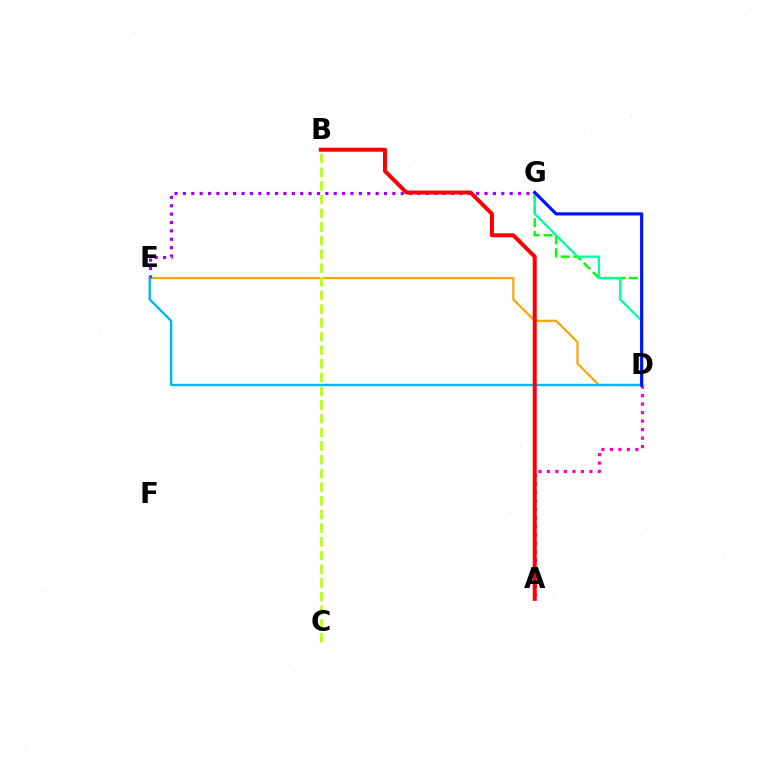{('D', 'E'): [{'color': '#ffa500', 'line_style': 'solid', 'thickness': 1.58}, {'color': '#00b5ff', 'line_style': 'solid', 'thickness': 1.7}], ('D', 'G'): [{'color': '#08ff00', 'line_style': 'dashed', 'thickness': 1.75}, {'color': '#00ff9d', 'line_style': 'solid', 'thickness': 1.64}, {'color': '#0010ff', 'line_style': 'solid', 'thickness': 2.26}], ('E', 'G'): [{'color': '#9b00ff', 'line_style': 'dotted', 'thickness': 2.28}], ('A', 'D'): [{'color': '#ff00bd', 'line_style': 'dotted', 'thickness': 2.31}], ('B', 'C'): [{'color': '#b3ff00', 'line_style': 'dashed', 'thickness': 1.86}], ('A', 'B'): [{'color': '#ff0000', 'line_style': 'solid', 'thickness': 2.89}]}